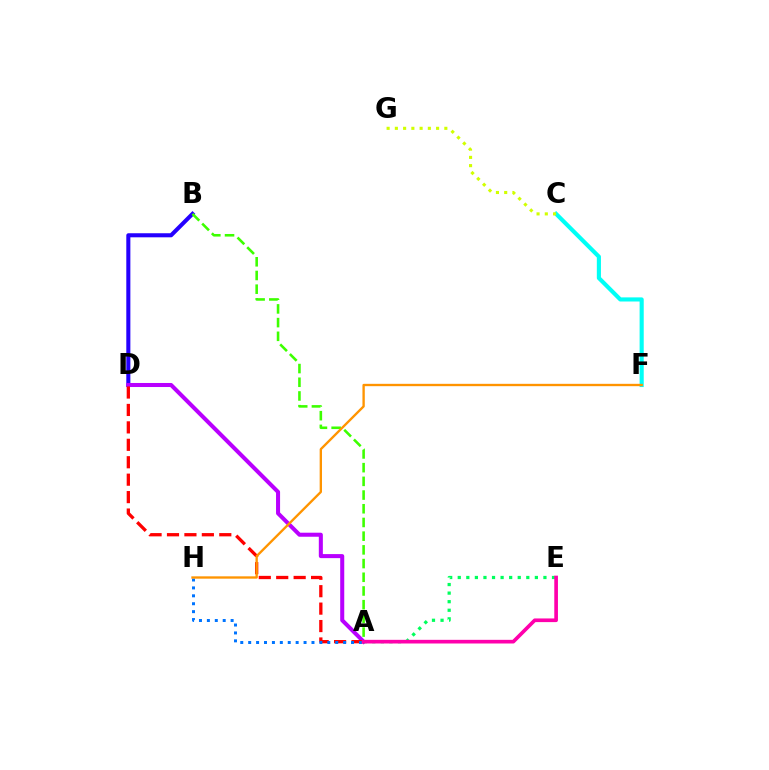{('B', 'D'): [{'color': '#2500ff', 'line_style': 'solid', 'thickness': 2.92}], ('A', 'D'): [{'color': '#b900ff', 'line_style': 'solid', 'thickness': 2.91}, {'color': '#ff0000', 'line_style': 'dashed', 'thickness': 2.37}], ('A', 'H'): [{'color': '#0074ff', 'line_style': 'dotted', 'thickness': 2.15}], ('A', 'B'): [{'color': '#3dff00', 'line_style': 'dashed', 'thickness': 1.86}], ('A', 'E'): [{'color': '#00ff5c', 'line_style': 'dotted', 'thickness': 2.33}, {'color': '#ff00ac', 'line_style': 'solid', 'thickness': 2.64}], ('C', 'F'): [{'color': '#00fff6', 'line_style': 'solid', 'thickness': 2.97}], ('F', 'H'): [{'color': '#ff9400', 'line_style': 'solid', 'thickness': 1.69}], ('C', 'G'): [{'color': '#d1ff00', 'line_style': 'dotted', 'thickness': 2.24}]}